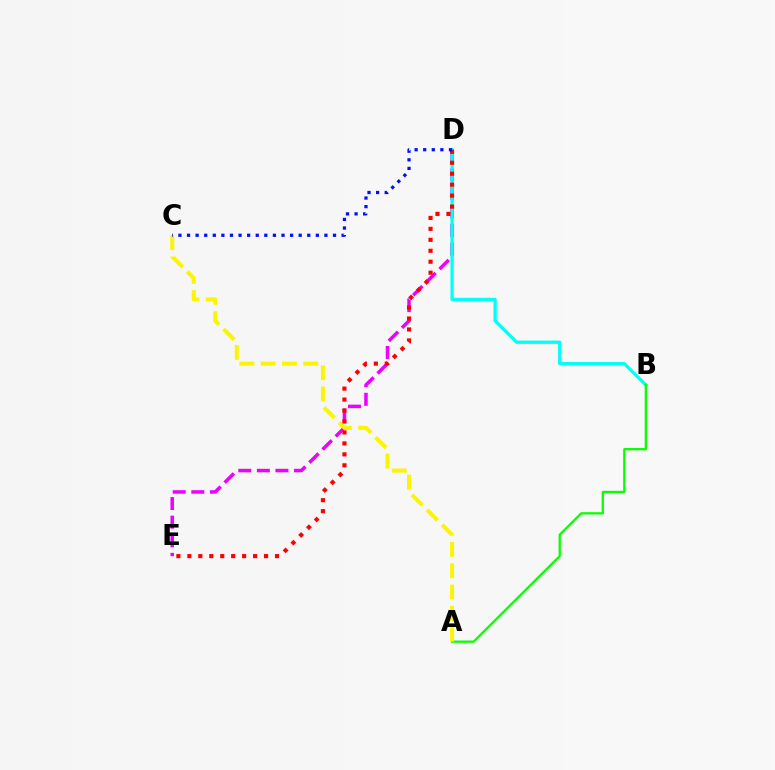{('D', 'E'): [{'color': '#ee00ff', 'line_style': 'dashed', 'thickness': 2.53}, {'color': '#ff0000', 'line_style': 'dotted', 'thickness': 2.98}], ('B', 'D'): [{'color': '#00fff6', 'line_style': 'solid', 'thickness': 2.36}], ('A', 'B'): [{'color': '#08ff00', 'line_style': 'solid', 'thickness': 1.64}], ('A', 'C'): [{'color': '#fcf500', 'line_style': 'dashed', 'thickness': 2.89}], ('C', 'D'): [{'color': '#0010ff', 'line_style': 'dotted', 'thickness': 2.33}]}